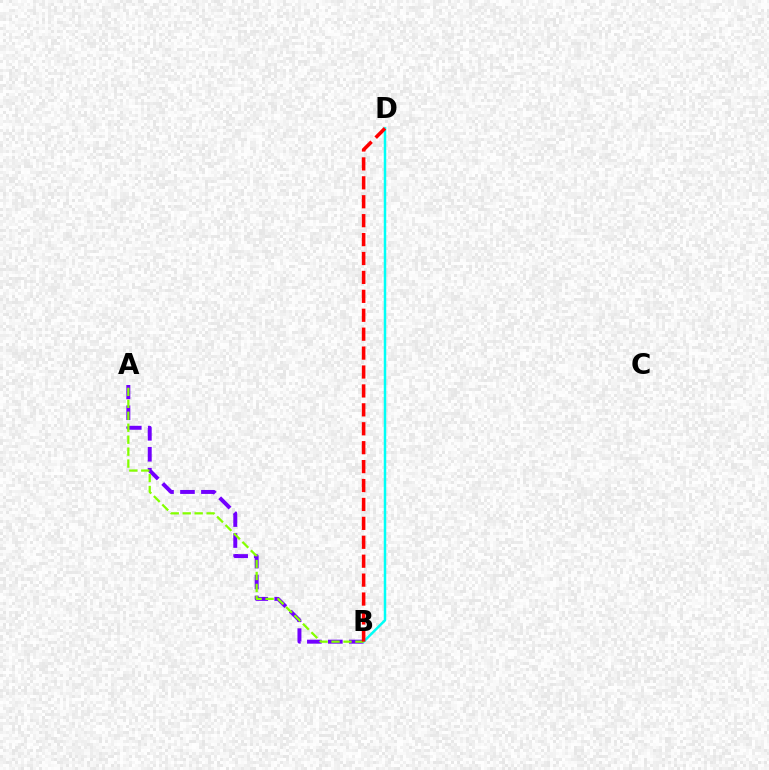{('A', 'B'): [{'color': '#7200ff', 'line_style': 'dashed', 'thickness': 2.85}, {'color': '#84ff00', 'line_style': 'dashed', 'thickness': 1.62}], ('B', 'D'): [{'color': '#00fff6', 'line_style': 'solid', 'thickness': 1.79}, {'color': '#ff0000', 'line_style': 'dashed', 'thickness': 2.57}]}